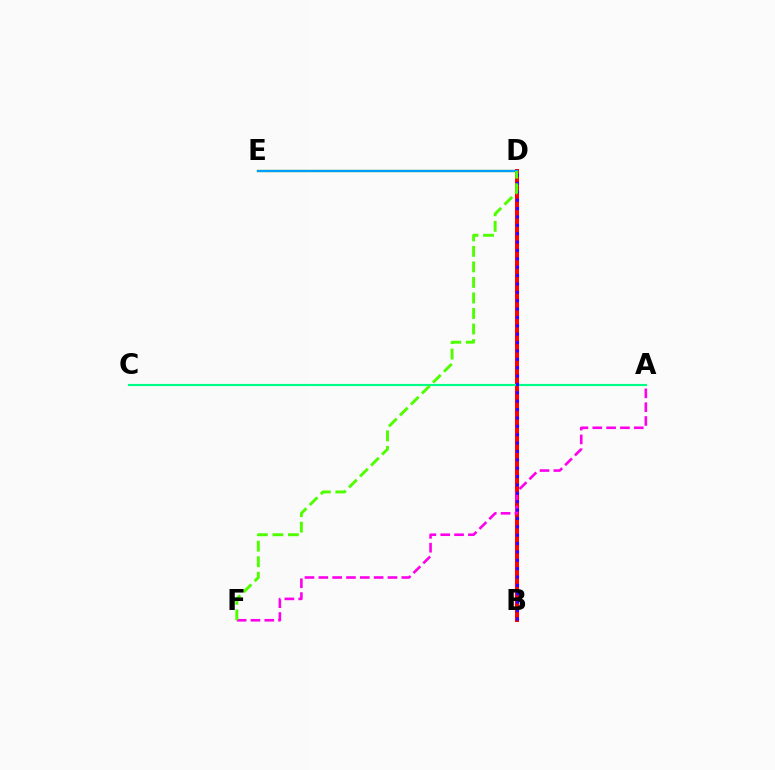{('D', 'E'): [{'color': '#ffd500', 'line_style': 'solid', 'thickness': 1.69}, {'color': '#009eff', 'line_style': 'solid', 'thickness': 1.67}], ('B', 'D'): [{'color': '#ff0000', 'line_style': 'solid', 'thickness': 2.89}, {'color': '#3700ff', 'line_style': 'dotted', 'thickness': 2.28}], ('A', 'C'): [{'color': '#00ff86', 'line_style': 'solid', 'thickness': 1.53}], ('A', 'F'): [{'color': '#ff00ed', 'line_style': 'dashed', 'thickness': 1.88}], ('D', 'F'): [{'color': '#4fff00', 'line_style': 'dashed', 'thickness': 2.11}]}